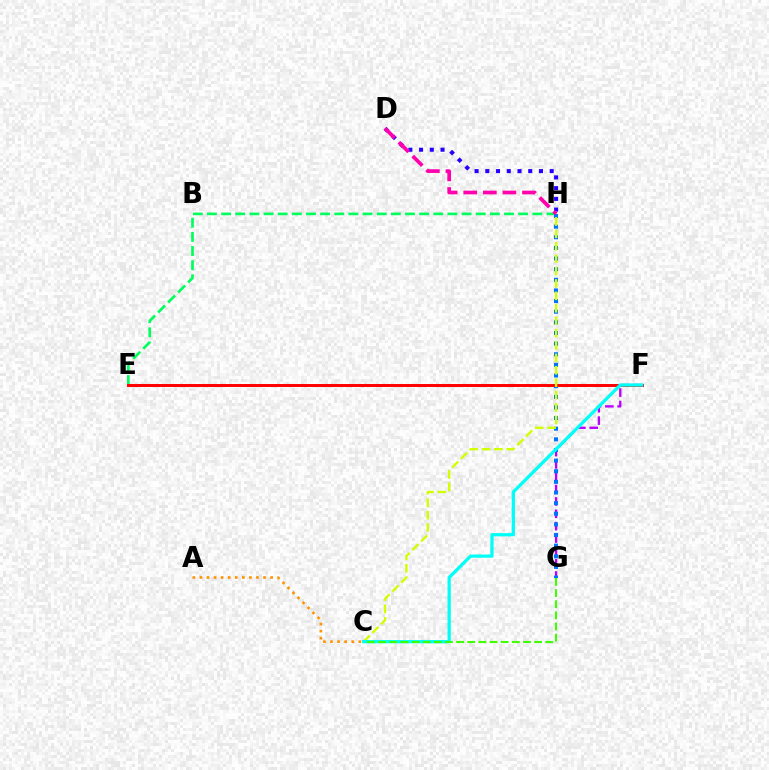{('D', 'H'): [{'color': '#2500ff', 'line_style': 'dotted', 'thickness': 2.91}, {'color': '#ff00ac', 'line_style': 'dashed', 'thickness': 2.66}], ('E', 'H'): [{'color': '#00ff5c', 'line_style': 'dashed', 'thickness': 1.92}], ('F', 'G'): [{'color': '#b900ff', 'line_style': 'dashed', 'thickness': 1.68}], ('A', 'C'): [{'color': '#ff9400', 'line_style': 'dotted', 'thickness': 1.92}], ('G', 'H'): [{'color': '#0074ff', 'line_style': 'dotted', 'thickness': 2.89}], ('E', 'F'): [{'color': '#ff0000', 'line_style': 'solid', 'thickness': 2.13}], ('C', 'H'): [{'color': '#d1ff00', 'line_style': 'dashed', 'thickness': 1.69}], ('C', 'F'): [{'color': '#00fff6', 'line_style': 'solid', 'thickness': 2.33}], ('C', 'G'): [{'color': '#3dff00', 'line_style': 'dashed', 'thickness': 1.51}]}